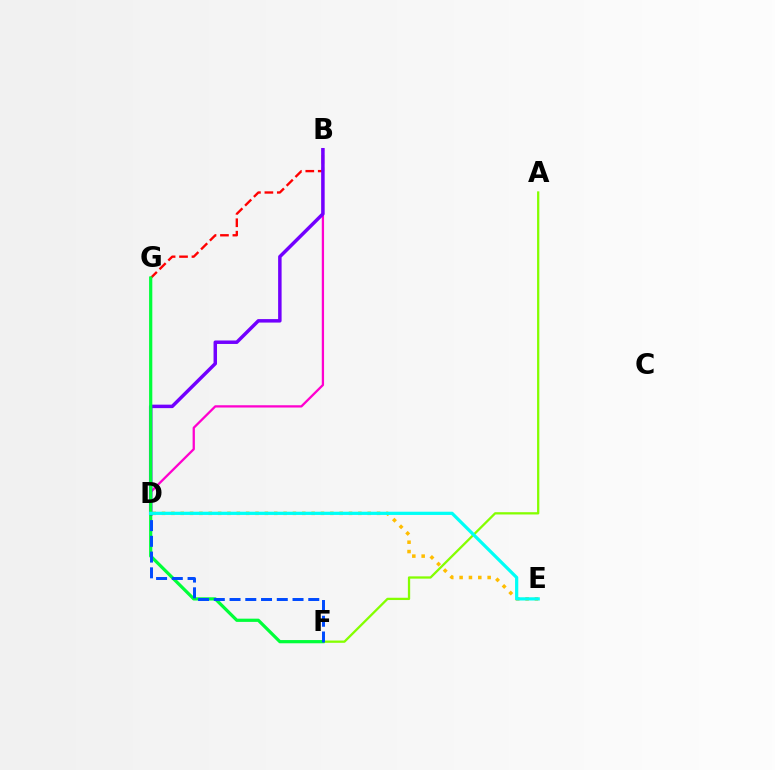{('B', 'D'): [{'color': '#ff00cf', 'line_style': 'solid', 'thickness': 1.64}, {'color': '#7200ff', 'line_style': 'solid', 'thickness': 2.5}], ('D', 'E'): [{'color': '#ffbd00', 'line_style': 'dotted', 'thickness': 2.54}, {'color': '#00fff6', 'line_style': 'solid', 'thickness': 2.32}], ('A', 'F'): [{'color': '#84ff00', 'line_style': 'solid', 'thickness': 1.64}], ('B', 'G'): [{'color': '#ff0000', 'line_style': 'dashed', 'thickness': 1.69}], ('F', 'G'): [{'color': '#00ff39', 'line_style': 'solid', 'thickness': 2.32}], ('D', 'F'): [{'color': '#004bff', 'line_style': 'dashed', 'thickness': 2.14}]}